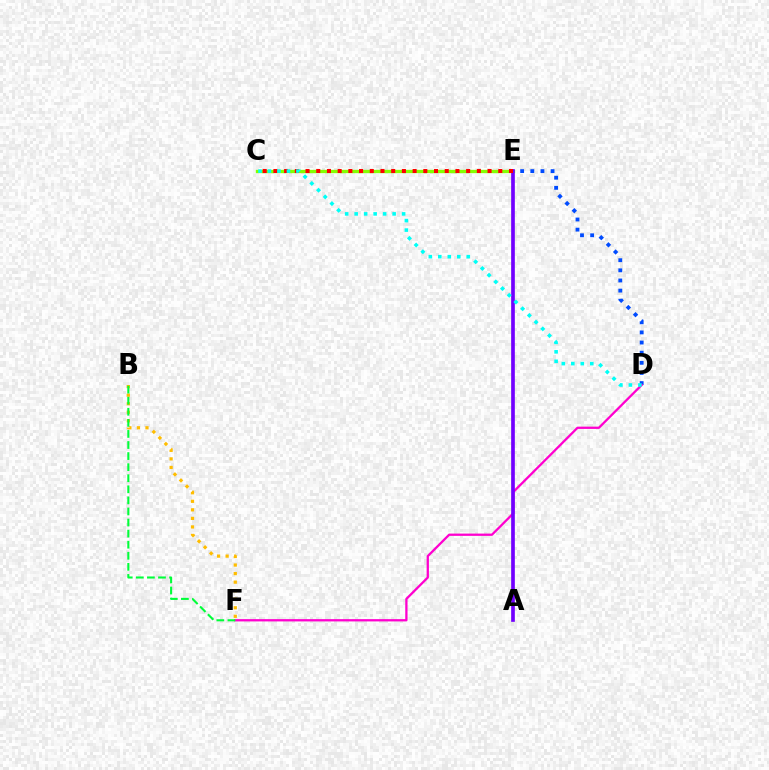{('C', 'E'): [{'color': '#84ff00', 'line_style': 'solid', 'thickness': 2.4}, {'color': '#ff0000', 'line_style': 'dotted', 'thickness': 2.91}], ('D', 'E'): [{'color': '#004bff', 'line_style': 'dotted', 'thickness': 2.75}], ('D', 'F'): [{'color': '#ff00cf', 'line_style': 'solid', 'thickness': 1.64}], ('B', 'F'): [{'color': '#ffbd00', 'line_style': 'dotted', 'thickness': 2.32}, {'color': '#00ff39', 'line_style': 'dashed', 'thickness': 1.5}], ('A', 'E'): [{'color': '#7200ff', 'line_style': 'solid', 'thickness': 2.64}], ('C', 'D'): [{'color': '#00fff6', 'line_style': 'dotted', 'thickness': 2.58}]}